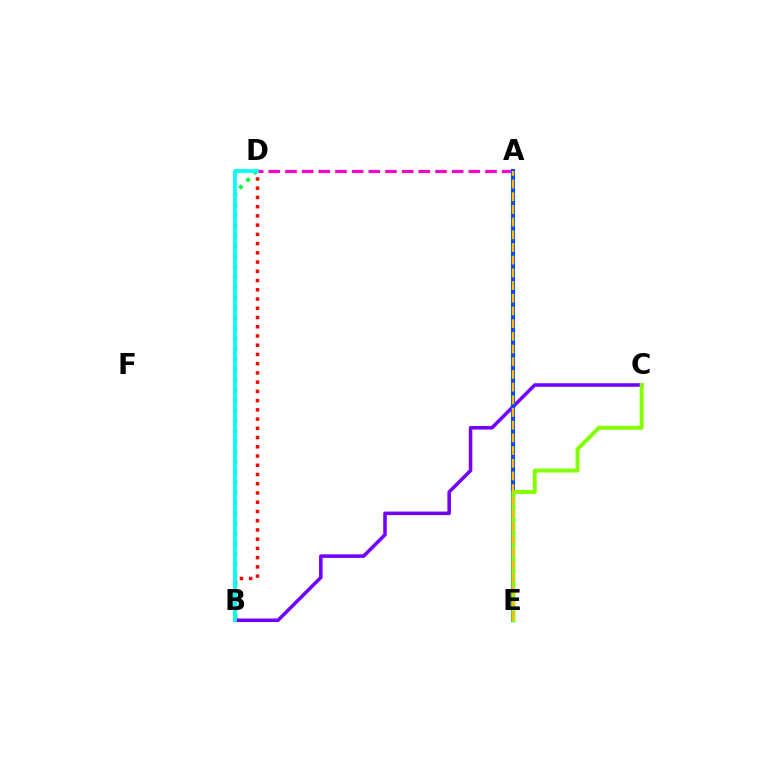{('B', 'D'): [{'color': '#00ff39', 'line_style': 'dotted', 'thickness': 2.79}, {'color': '#ff0000', 'line_style': 'dotted', 'thickness': 2.51}, {'color': '#00fff6', 'line_style': 'solid', 'thickness': 2.7}], ('A', 'D'): [{'color': '#ff00cf', 'line_style': 'dashed', 'thickness': 2.26}], ('B', 'C'): [{'color': '#7200ff', 'line_style': 'solid', 'thickness': 2.54}], ('A', 'E'): [{'color': '#004bff', 'line_style': 'solid', 'thickness': 2.96}, {'color': '#ffbd00', 'line_style': 'dashed', 'thickness': 1.72}], ('C', 'E'): [{'color': '#84ff00', 'line_style': 'solid', 'thickness': 2.84}]}